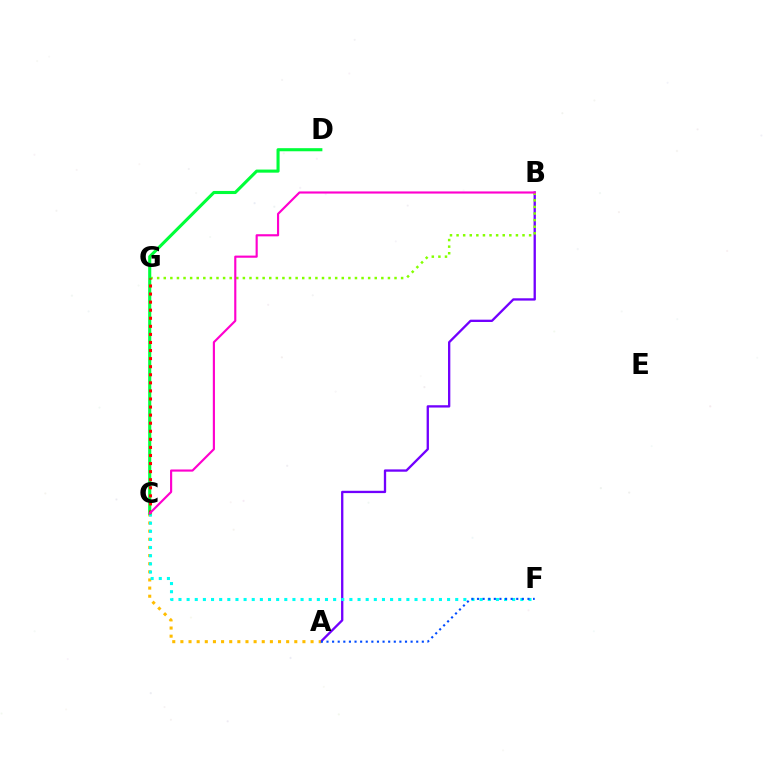{('A', 'B'): [{'color': '#7200ff', 'line_style': 'solid', 'thickness': 1.67}], ('B', 'G'): [{'color': '#84ff00', 'line_style': 'dotted', 'thickness': 1.79}], ('A', 'C'): [{'color': '#ffbd00', 'line_style': 'dotted', 'thickness': 2.21}], ('C', 'F'): [{'color': '#00fff6', 'line_style': 'dotted', 'thickness': 2.21}], ('C', 'D'): [{'color': '#00ff39', 'line_style': 'solid', 'thickness': 2.23}], ('C', 'G'): [{'color': '#ff0000', 'line_style': 'dotted', 'thickness': 2.19}], ('A', 'F'): [{'color': '#004bff', 'line_style': 'dotted', 'thickness': 1.52}], ('B', 'C'): [{'color': '#ff00cf', 'line_style': 'solid', 'thickness': 1.55}]}